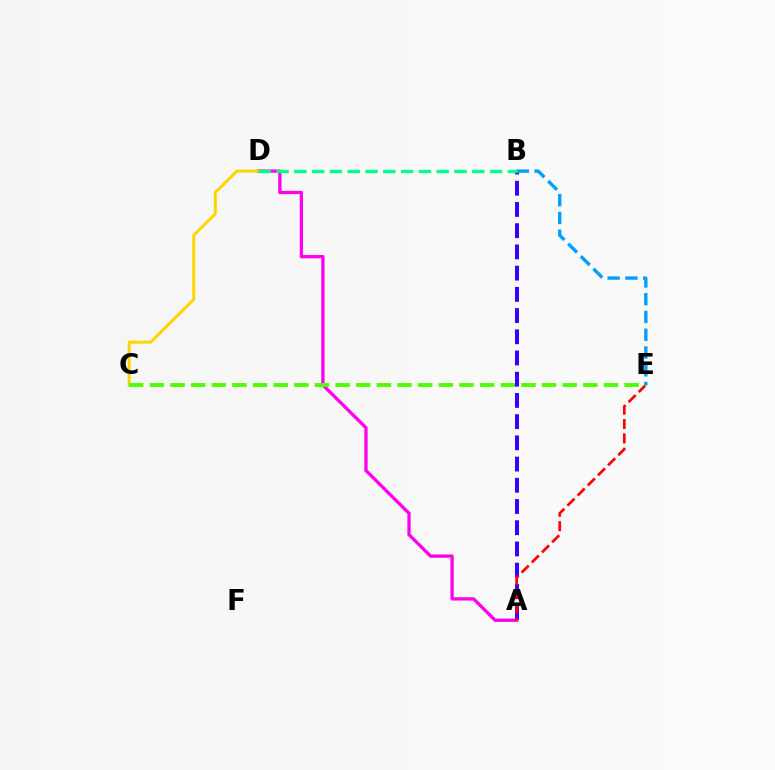{('A', 'D'): [{'color': '#ff00ed', 'line_style': 'solid', 'thickness': 2.38}], ('A', 'B'): [{'color': '#3700ff', 'line_style': 'dashed', 'thickness': 2.88}], ('C', 'D'): [{'color': '#ffd500', 'line_style': 'solid', 'thickness': 2.15}], ('A', 'E'): [{'color': '#ff0000', 'line_style': 'dashed', 'thickness': 1.95}], ('C', 'E'): [{'color': '#4fff00', 'line_style': 'dashed', 'thickness': 2.8}], ('B', 'E'): [{'color': '#009eff', 'line_style': 'dashed', 'thickness': 2.42}], ('B', 'D'): [{'color': '#00ff86', 'line_style': 'dashed', 'thickness': 2.42}]}